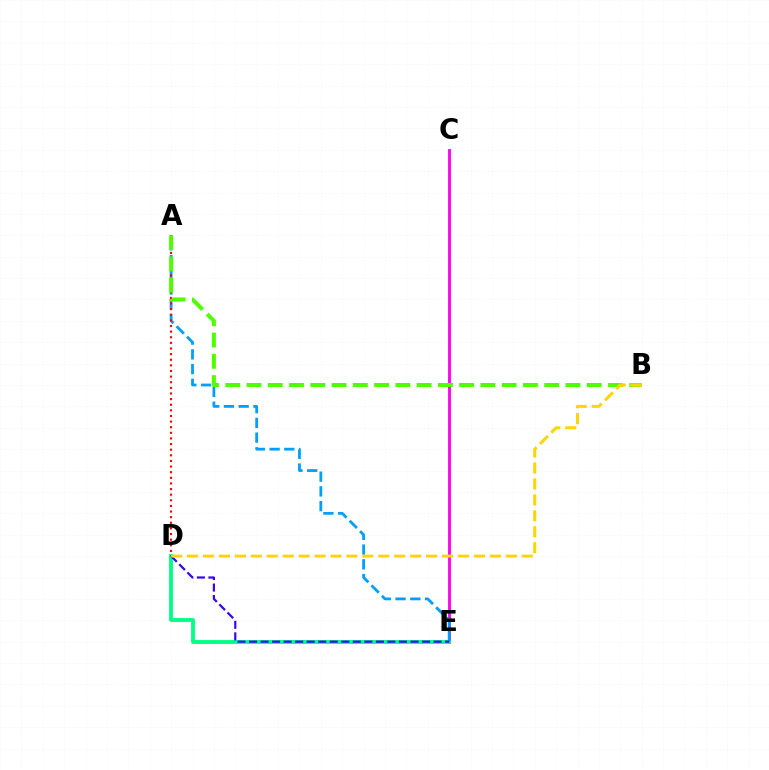{('C', 'E'): [{'color': '#ff00ed', 'line_style': 'solid', 'thickness': 2.03}], ('D', 'E'): [{'color': '#00ff86', 'line_style': 'solid', 'thickness': 2.77}, {'color': '#3700ff', 'line_style': 'dashed', 'thickness': 1.57}], ('A', 'E'): [{'color': '#009eff', 'line_style': 'dashed', 'thickness': 2.0}], ('A', 'D'): [{'color': '#ff0000', 'line_style': 'dotted', 'thickness': 1.53}], ('A', 'B'): [{'color': '#4fff00', 'line_style': 'dashed', 'thickness': 2.89}], ('B', 'D'): [{'color': '#ffd500', 'line_style': 'dashed', 'thickness': 2.16}]}